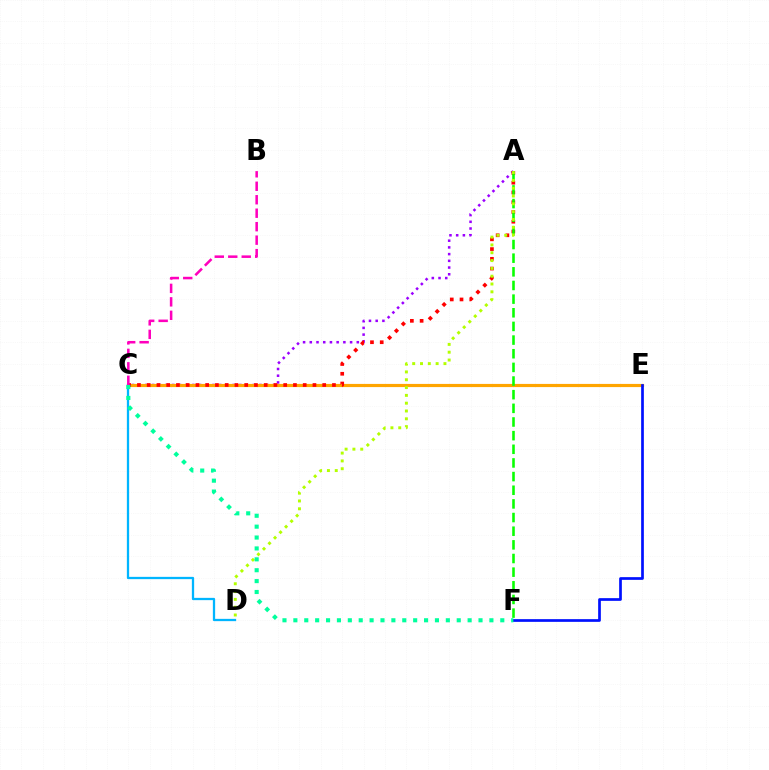{('A', 'C'): [{'color': '#9b00ff', 'line_style': 'dotted', 'thickness': 1.82}, {'color': '#ff0000', 'line_style': 'dotted', 'thickness': 2.65}], ('C', 'E'): [{'color': '#ffa500', 'line_style': 'solid', 'thickness': 2.28}], ('E', 'F'): [{'color': '#0010ff', 'line_style': 'solid', 'thickness': 1.95}], ('C', 'D'): [{'color': '#00b5ff', 'line_style': 'solid', 'thickness': 1.64}], ('A', 'F'): [{'color': '#08ff00', 'line_style': 'dashed', 'thickness': 1.85}], ('B', 'C'): [{'color': '#ff00bd', 'line_style': 'dashed', 'thickness': 1.83}], ('A', 'D'): [{'color': '#b3ff00', 'line_style': 'dotted', 'thickness': 2.12}], ('C', 'F'): [{'color': '#00ff9d', 'line_style': 'dotted', 'thickness': 2.96}]}